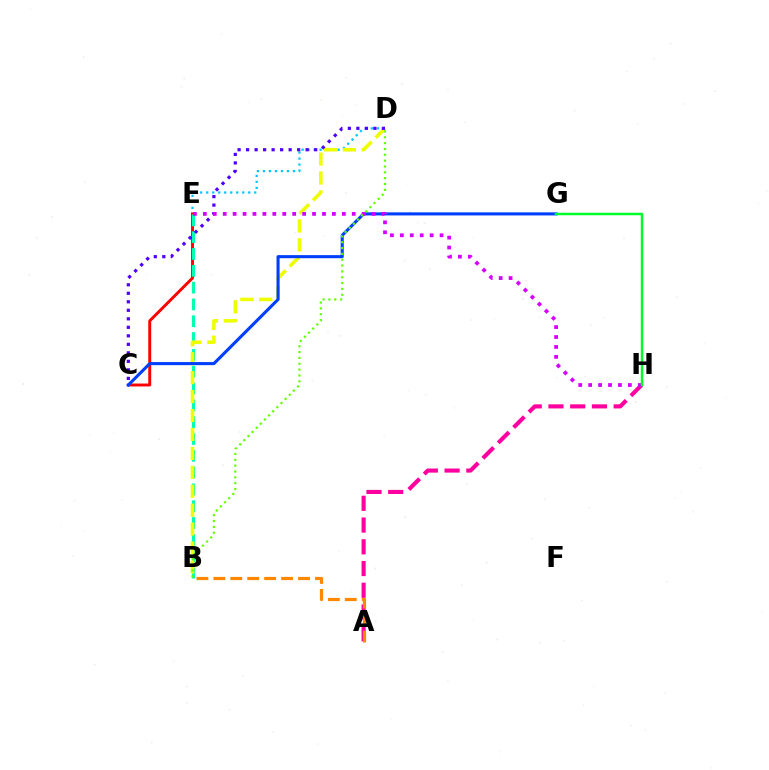{('A', 'H'): [{'color': '#ff00a0', 'line_style': 'dashed', 'thickness': 2.95}], ('D', 'E'): [{'color': '#00c7ff', 'line_style': 'dotted', 'thickness': 1.63}], ('C', 'E'): [{'color': '#ff0000', 'line_style': 'solid', 'thickness': 2.11}], ('B', 'E'): [{'color': '#00ffaf', 'line_style': 'dashed', 'thickness': 2.28}], ('B', 'D'): [{'color': '#eeff00', 'line_style': 'dashed', 'thickness': 2.57}, {'color': '#66ff00', 'line_style': 'dotted', 'thickness': 1.59}], ('C', 'G'): [{'color': '#003fff', 'line_style': 'solid', 'thickness': 2.22}], ('C', 'D'): [{'color': '#4f00ff', 'line_style': 'dotted', 'thickness': 2.31}], ('E', 'H'): [{'color': '#d600ff', 'line_style': 'dotted', 'thickness': 2.7}], ('G', 'H'): [{'color': '#00ff27', 'line_style': 'solid', 'thickness': 1.78}], ('A', 'B'): [{'color': '#ff8800', 'line_style': 'dashed', 'thickness': 2.3}]}